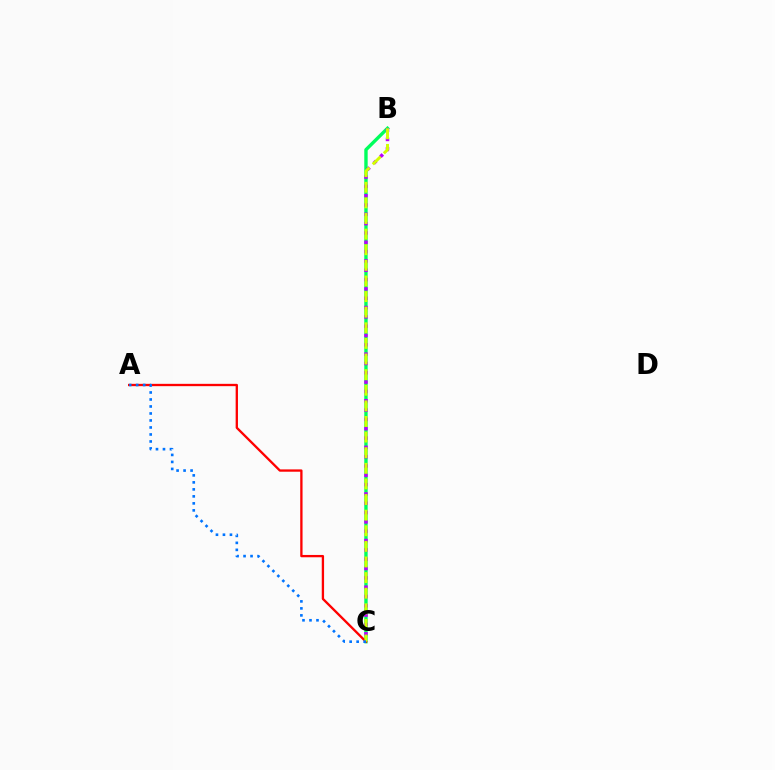{('B', 'C'): [{'color': '#00ff5c', 'line_style': 'solid', 'thickness': 2.44}, {'color': '#b900ff', 'line_style': 'dotted', 'thickness': 2.53}, {'color': '#d1ff00', 'line_style': 'dashed', 'thickness': 2.12}], ('A', 'C'): [{'color': '#ff0000', 'line_style': 'solid', 'thickness': 1.67}, {'color': '#0074ff', 'line_style': 'dotted', 'thickness': 1.9}]}